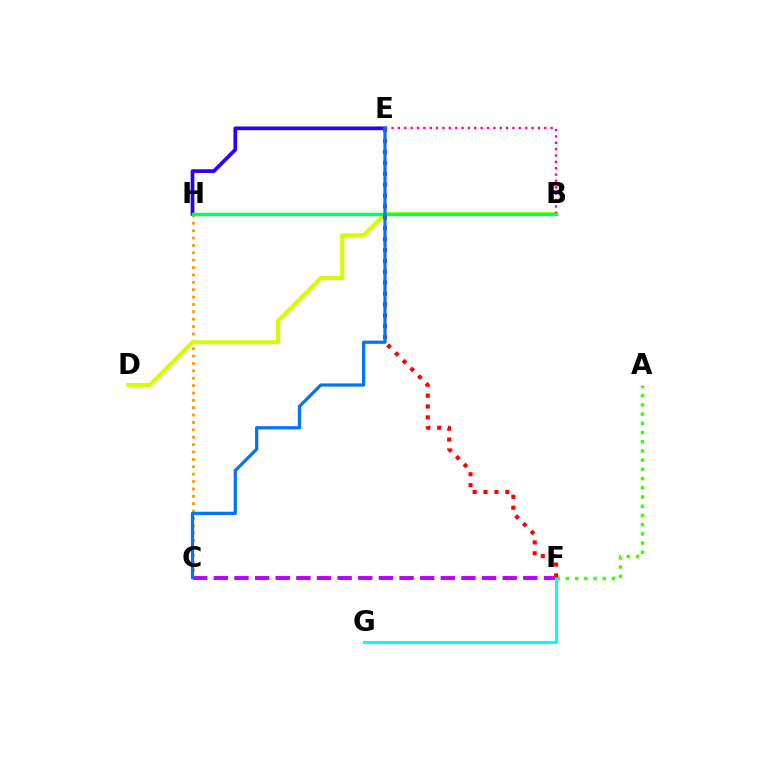{('C', 'H'): [{'color': '#ff9400', 'line_style': 'dotted', 'thickness': 2.0}], ('A', 'F'): [{'color': '#3dff00', 'line_style': 'dotted', 'thickness': 2.5}], ('E', 'H'): [{'color': '#2500ff', 'line_style': 'solid', 'thickness': 2.67}], ('B', 'D'): [{'color': '#d1ff00', 'line_style': 'solid', 'thickness': 2.95}], ('B', 'E'): [{'color': '#ff00ac', 'line_style': 'dotted', 'thickness': 1.73}], ('B', 'H'): [{'color': '#00ff5c', 'line_style': 'solid', 'thickness': 2.48}], ('C', 'F'): [{'color': '#b900ff', 'line_style': 'dashed', 'thickness': 2.8}], ('F', 'G'): [{'color': '#00fff6', 'line_style': 'solid', 'thickness': 2.22}], ('E', 'F'): [{'color': '#ff0000', 'line_style': 'dotted', 'thickness': 2.96}], ('C', 'E'): [{'color': '#0074ff', 'line_style': 'solid', 'thickness': 2.32}]}